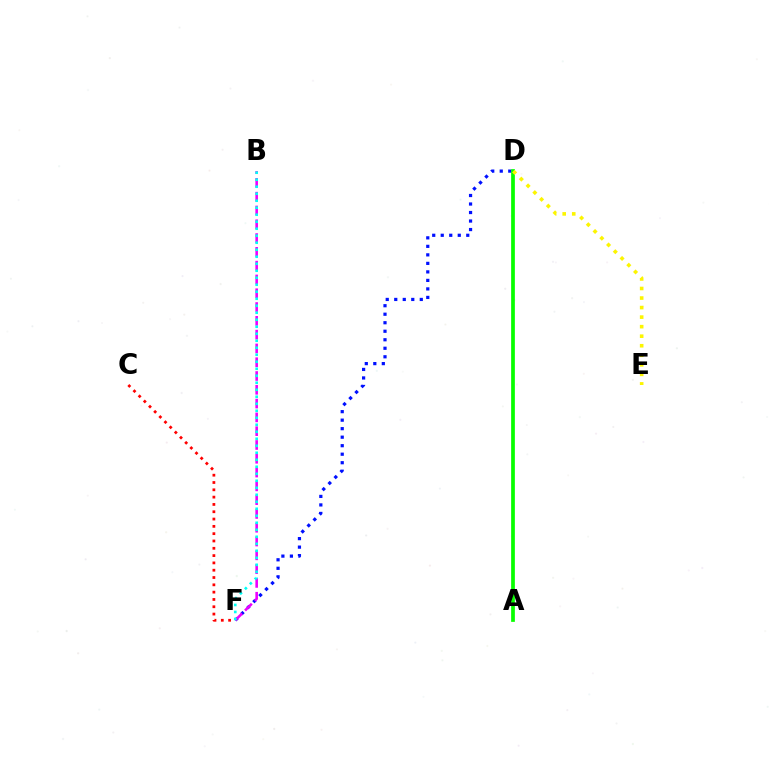{('D', 'F'): [{'color': '#0010ff', 'line_style': 'dotted', 'thickness': 2.31}], ('A', 'D'): [{'color': '#08ff00', 'line_style': 'solid', 'thickness': 2.68}], ('C', 'F'): [{'color': '#ff0000', 'line_style': 'dotted', 'thickness': 1.99}], ('B', 'F'): [{'color': '#ee00ff', 'line_style': 'dashed', 'thickness': 1.87}, {'color': '#00fff6', 'line_style': 'dotted', 'thickness': 1.9}], ('D', 'E'): [{'color': '#fcf500', 'line_style': 'dotted', 'thickness': 2.59}]}